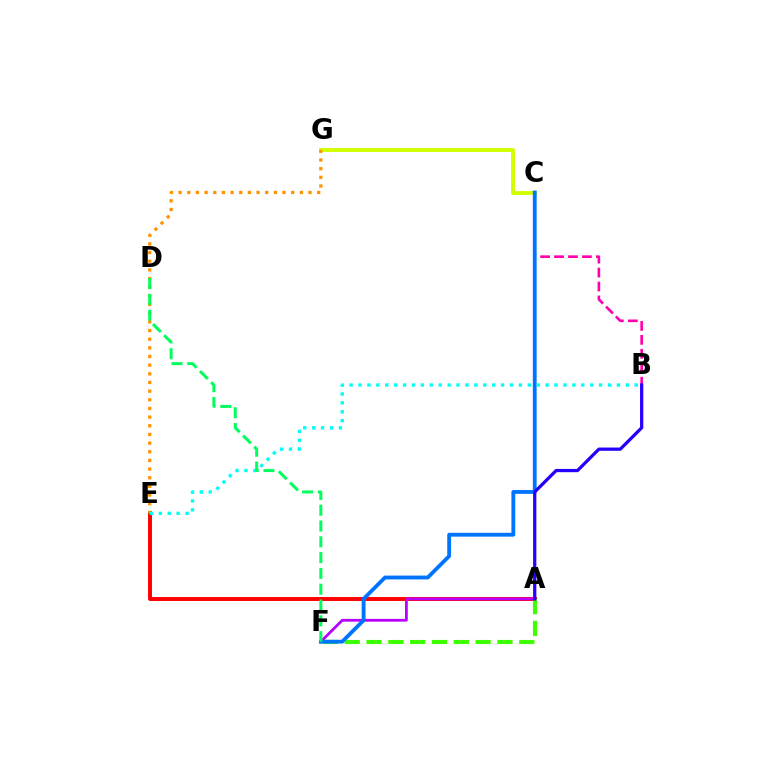{('C', 'G'): [{'color': '#d1ff00', 'line_style': 'solid', 'thickness': 2.83}], ('A', 'E'): [{'color': '#ff0000', 'line_style': 'solid', 'thickness': 2.84}], ('B', 'C'): [{'color': '#ff00ac', 'line_style': 'dashed', 'thickness': 1.89}], ('A', 'F'): [{'color': '#3dff00', 'line_style': 'dashed', 'thickness': 2.96}, {'color': '#b900ff', 'line_style': 'solid', 'thickness': 1.99}], ('E', 'G'): [{'color': '#ff9400', 'line_style': 'dotted', 'thickness': 2.35}], ('C', 'F'): [{'color': '#0074ff', 'line_style': 'solid', 'thickness': 2.76}], ('A', 'B'): [{'color': '#2500ff', 'line_style': 'solid', 'thickness': 2.33}], ('B', 'E'): [{'color': '#00fff6', 'line_style': 'dotted', 'thickness': 2.42}], ('D', 'F'): [{'color': '#00ff5c', 'line_style': 'dashed', 'thickness': 2.15}]}